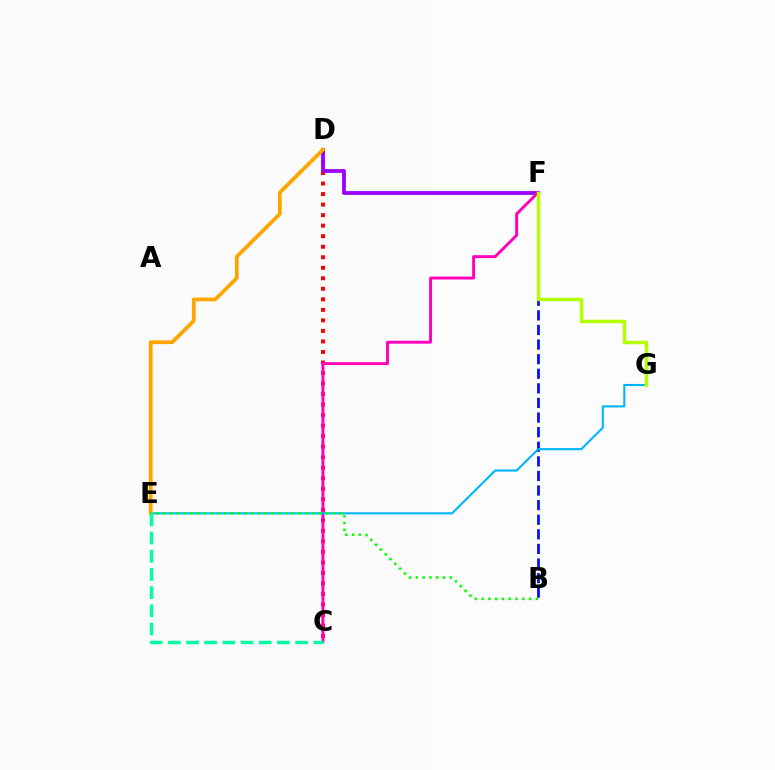{('C', 'D'): [{'color': '#ff0000', 'line_style': 'dotted', 'thickness': 2.86}], ('B', 'F'): [{'color': '#0010ff', 'line_style': 'dashed', 'thickness': 1.98}], ('D', 'F'): [{'color': '#9b00ff', 'line_style': 'solid', 'thickness': 2.73}], ('C', 'F'): [{'color': '#ff00bd', 'line_style': 'solid', 'thickness': 2.1}], ('E', 'G'): [{'color': '#00b5ff', 'line_style': 'solid', 'thickness': 1.51}], ('D', 'E'): [{'color': '#ffa500', 'line_style': 'solid', 'thickness': 2.71}], ('F', 'G'): [{'color': '#b3ff00', 'line_style': 'solid', 'thickness': 2.49}], ('B', 'E'): [{'color': '#08ff00', 'line_style': 'dotted', 'thickness': 1.84}], ('C', 'E'): [{'color': '#00ff9d', 'line_style': 'dashed', 'thickness': 2.47}]}